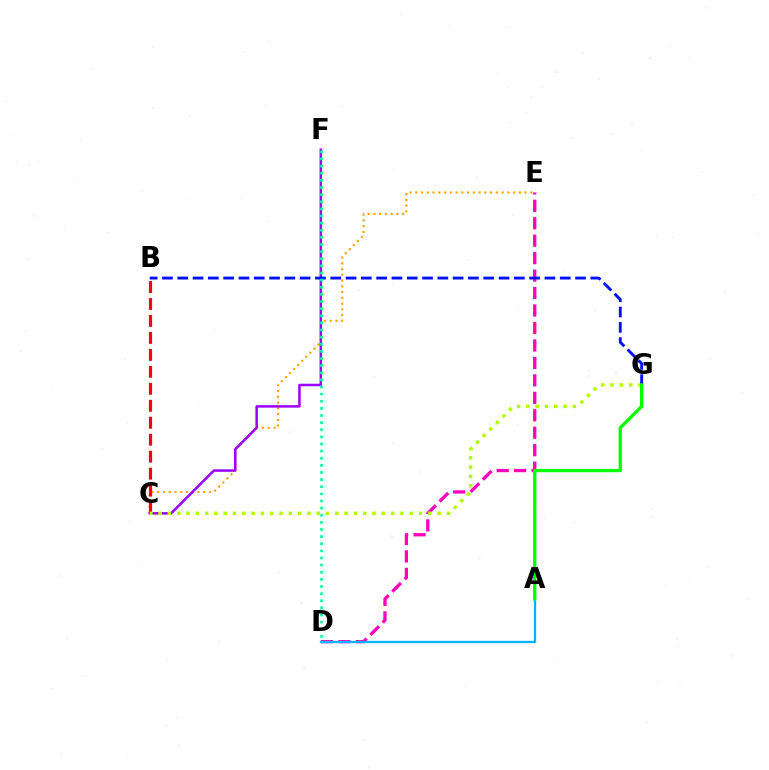{('C', 'E'): [{'color': '#ffa500', 'line_style': 'dotted', 'thickness': 1.56}], ('D', 'E'): [{'color': '#ff00bd', 'line_style': 'dashed', 'thickness': 2.37}], ('B', 'C'): [{'color': '#ff0000', 'line_style': 'dashed', 'thickness': 2.31}], ('A', 'D'): [{'color': '#00b5ff', 'line_style': 'solid', 'thickness': 1.65}], ('C', 'F'): [{'color': '#9b00ff', 'line_style': 'solid', 'thickness': 1.81}], ('C', 'G'): [{'color': '#b3ff00', 'line_style': 'dotted', 'thickness': 2.53}], ('B', 'G'): [{'color': '#0010ff', 'line_style': 'dashed', 'thickness': 2.08}], ('A', 'G'): [{'color': '#08ff00', 'line_style': 'solid', 'thickness': 2.38}], ('D', 'F'): [{'color': '#00ff9d', 'line_style': 'dotted', 'thickness': 1.94}]}